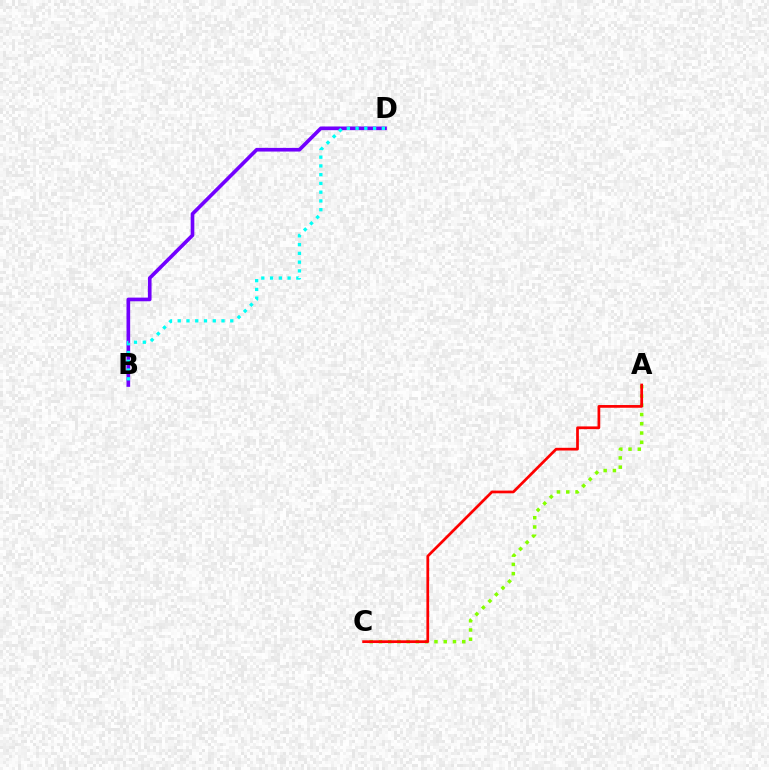{('A', 'C'): [{'color': '#84ff00', 'line_style': 'dotted', 'thickness': 2.51}, {'color': '#ff0000', 'line_style': 'solid', 'thickness': 1.96}], ('B', 'D'): [{'color': '#7200ff', 'line_style': 'solid', 'thickness': 2.63}, {'color': '#00fff6', 'line_style': 'dotted', 'thickness': 2.38}]}